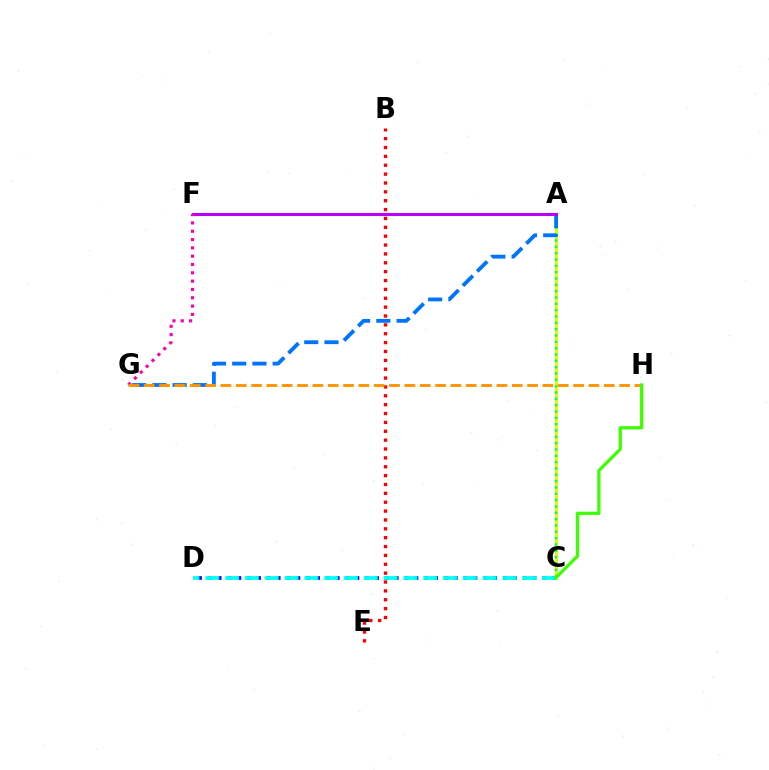{('A', 'C'): [{'color': '#d1ff00', 'line_style': 'solid', 'thickness': 2.13}, {'color': '#00ff5c', 'line_style': 'dotted', 'thickness': 1.72}], ('A', 'G'): [{'color': '#0074ff', 'line_style': 'dashed', 'thickness': 2.75}], ('A', 'F'): [{'color': '#b900ff', 'line_style': 'solid', 'thickness': 2.23}], ('C', 'D'): [{'color': '#2500ff', 'line_style': 'dotted', 'thickness': 2.67}, {'color': '#00fff6', 'line_style': 'dashed', 'thickness': 2.69}], ('F', 'G'): [{'color': '#ff00ac', 'line_style': 'dotted', 'thickness': 2.26}], ('B', 'E'): [{'color': '#ff0000', 'line_style': 'dotted', 'thickness': 2.41}], ('G', 'H'): [{'color': '#ff9400', 'line_style': 'dashed', 'thickness': 2.08}], ('C', 'H'): [{'color': '#3dff00', 'line_style': 'solid', 'thickness': 2.34}]}